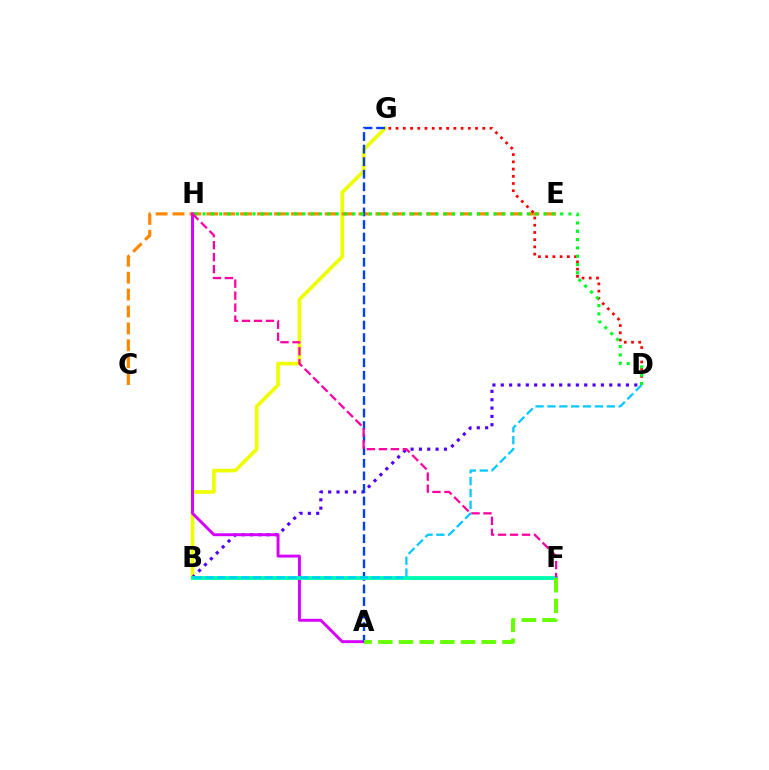{('B', 'G'): [{'color': '#eeff00', 'line_style': 'solid', 'thickness': 2.62}], ('C', 'E'): [{'color': '#ff8800', 'line_style': 'dashed', 'thickness': 2.3}], ('B', 'D'): [{'color': '#4f00ff', 'line_style': 'dotted', 'thickness': 2.27}, {'color': '#00c7ff', 'line_style': 'dashed', 'thickness': 1.61}], ('A', 'H'): [{'color': '#d600ff', 'line_style': 'solid', 'thickness': 2.11}], ('A', 'G'): [{'color': '#003fff', 'line_style': 'dashed', 'thickness': 1.71}], ('D', 'G'): [{'color': '#ff0000', 'line_style': 'dotted', 'thickness': 1.96}], ('D', 'H'): [{'color': '#00ff27', 'line_style': 'dotted', 'thickness': 2.26}], ('B', 'F'): [{'color': '#00ffaf', 'line_style': 'solid', 'thickness': 2.75}], ('A', 'F'): [{'color': '#66ff00', 'line_style': 'dashed', 'thickness': 2.81}], ('F', 'H'): [{'color': '#ff00a0', 'line_style': 'dashed', 'thickness': 1.63}]}